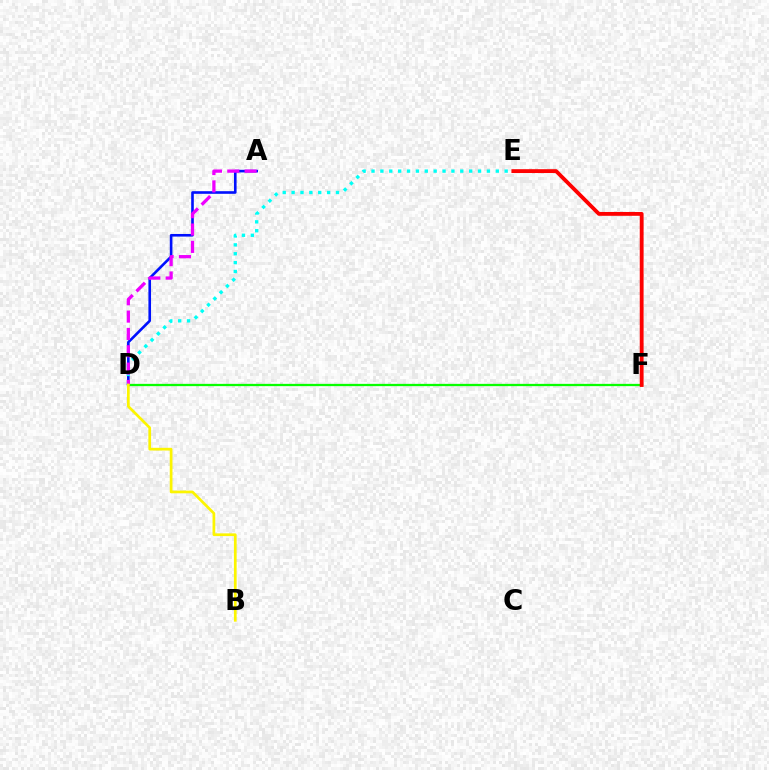{('A', 'D'): [{'color': '#0010ff', 'line_style': 'solid', 'thickness': 1.89}, {'color': '#ee00ff', 'line_style': 'dashed', 'thickness': 2.36}], ('D', 'E'): [{'color': '#00fff6', 'line_style': 'dotted', 'thickness': 2.41}], ('D', 'F'): [{'color': '#08ff00', 'line_style': 'solid', 'thickness': 1.64}], ('B', 'D'): [{'color': '#fcf500', 'line_style': 'solid', 'thickness': 1.96}], ('E', 'F'): [{'color': '#ff0000', 'line_style': 'solid', 'thickness': 2.76}]}